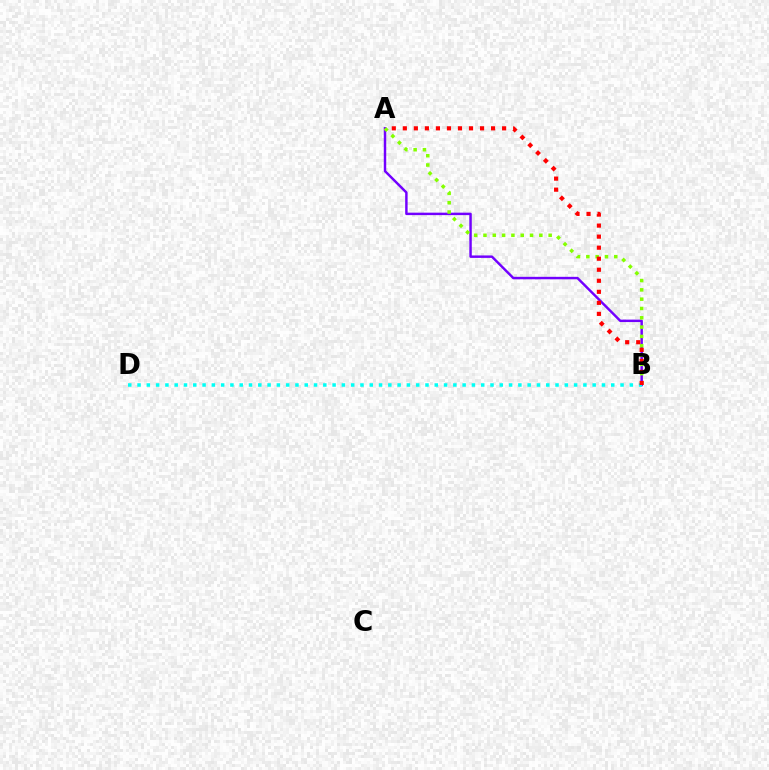{('A', 'B'): [{'color': '#7200ff', 'line_style': 'solid', 'thickness': 1.77}, {'color': '#84ff00', 'line_style': 'dotted', 'thickness': 2.53}, {'color': '#ff0000', 'line_style': 'dotted', 'thickness': 3.0}], ('B', 'D'): [{'color': '#00fff6', 'line_style': 'dotted', 'thickness': 2.52}]}